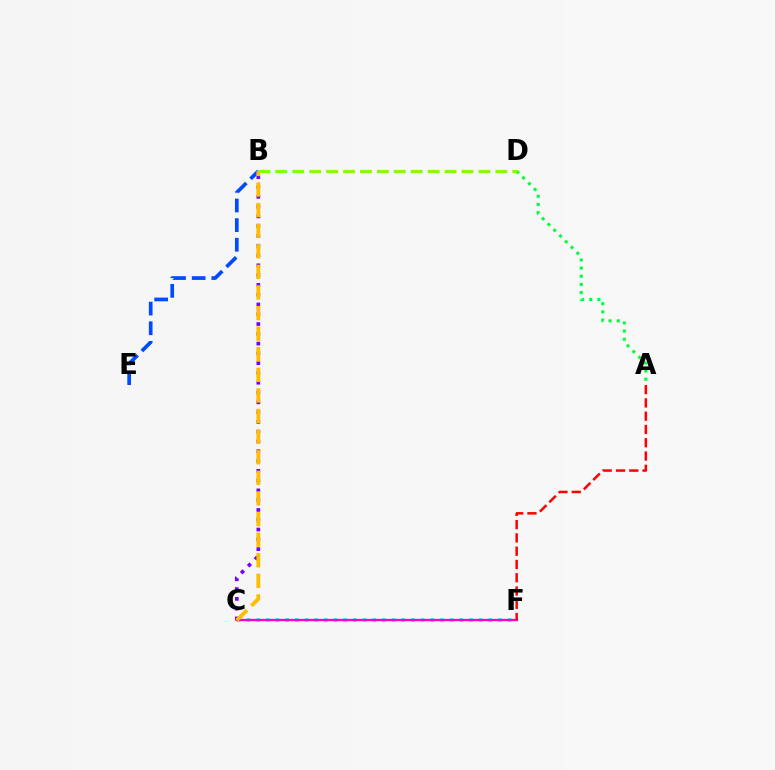{('C', 'F'): [{'color': '#00fff6', 'line_style': 'dotted', 'thickness': 2.63}, {'color': '#ff00cf', 'line_style': 'solid', 'thickness': 1.65}], ('A', 'D'): [{'color': '#00ff39', 'line_style': 'dotted', 'thickness': 2.22}], ('B', 'D'): [{'color': '#84ff00', 'line_style': 'dashed', 'thickness': 2.3}], ('B', 'E'): [{'color': '#004bff', 'line_style': 'dashed', 'thickness': 2.67}], ('B', 'C'): [{'color': '#7200ff', 'line_style': 'dotted', 'thickness': 2.66}, {'color': '#ffbd00', 'line_style': 'dashed', 'thickness': 2.8}], ('A', 'F'): [{'color': '#ff0000', 'line_style': 'dashed', 'thickness': 1.8}]}